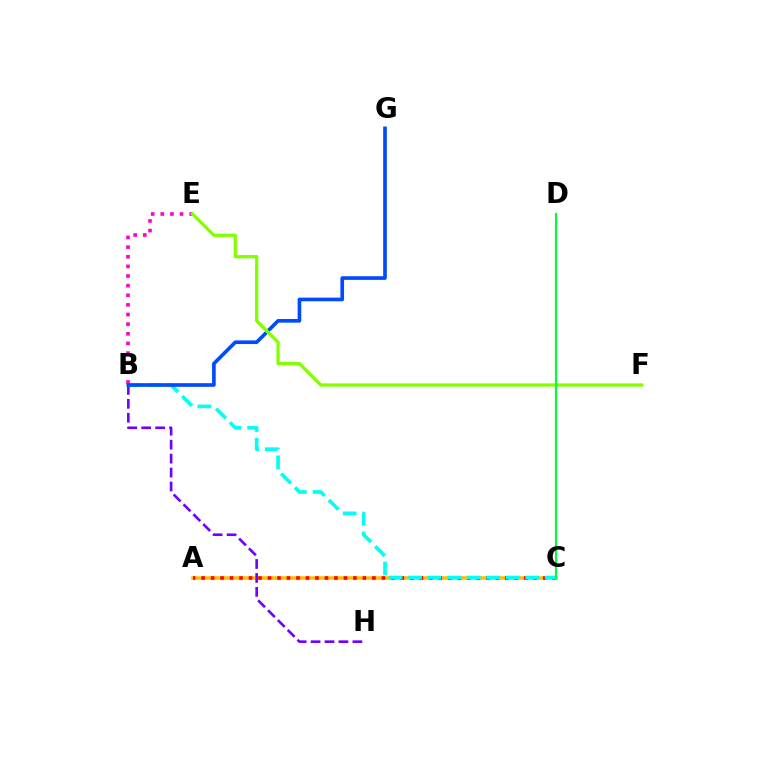{('A', 'C'): [{'color': '#ffbd00', 'line_style': 'solid', 'thickness': 2.57}, {'color': '#ff0000', 'line_style': 'dotted', 'thickness': 2.58}], ('B', 'H'): [{'color': '#7200ff', 'line_style': 'dashed', 'thickness': 1.89}], ('B', 'C'): [{'color': '#00fff6', 'line_style': 'dashed', 'thickness': 2.65}], ('B', 'E'): [{'color': '#ff00cf', 'line_style': 'dotted', 'thickness': 2.62}], ('B', 'G'): [{'color': '#004bff', 'line_style': 'solid', 'thickness': 2.63}], ('E', 'F'): [{'color': '#84ff00', 'line_style': 'solid', 'thickness': 2.36}], ('C', 'D'): [{'color': '#00ff39', 'line_style': 'solid', 'thickness': 1.56}]}